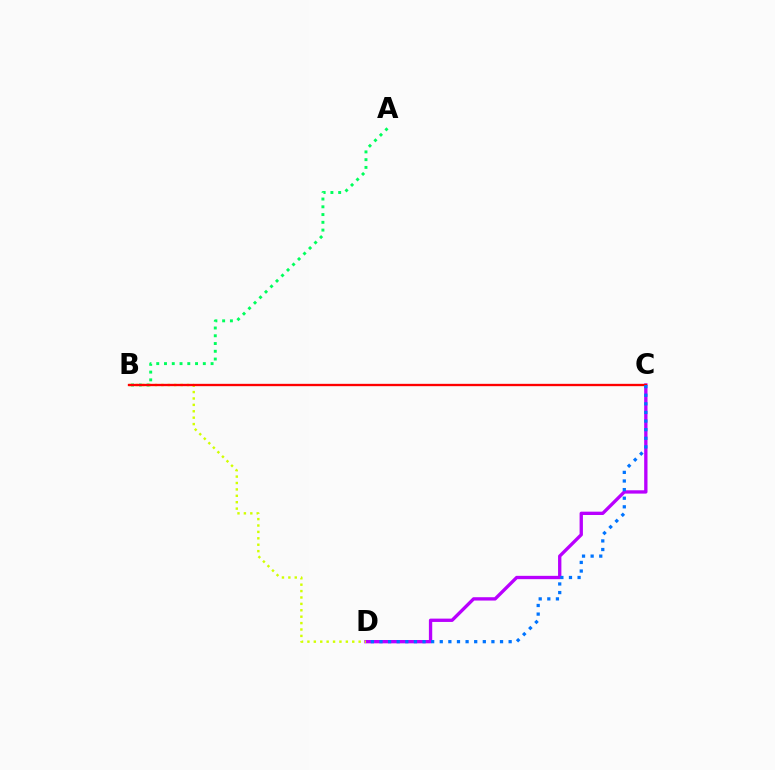{('A', 'B'): [{'color': '#00ff5c', 'line_style': 'dotted', 'thickness': 2.11}], ('C', 'D'): [{'color': '#b900ff', 'line_style': 'solid', 'thickness': 2.4}, {'color': '#0074ff', 'line_style': 'dotted', 'thickness': 2.34}], ('B', 'D'): [{'color': '#d1ff00', 'line_style': 'dotted', 'thickness': 1.74}], ('B', 'C'): [{'color': '#ff0000', 'line_style': 'solid', 'thickness': 1.68}]}